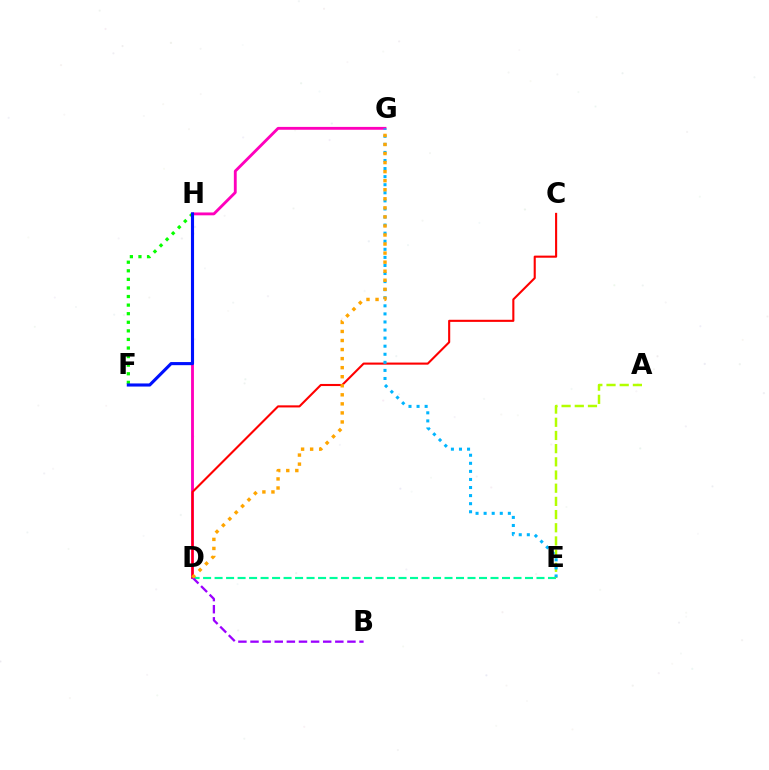{('D', 'E'): [{'color': '#00ff9d', 'line_style': 'dashed', 'thickness': 1.56}], ('A', 'E'): [{'color': '#b3ff00', 'line_style': 'dashed', 'thickness': 1.79}], ('F', 'H'): [{'color': '#08ff00', 'line_style': 'dotted', 'thickness': 2.33}, {'color': '#0010ff', 'line_style': 'solid', 'thickness': 2.24}], ('D', 'G'): [{'color': '#ff00bd', 'line_style': 'solid', 'thickness': 2.05}, {'color': '#ffa500', 'line_style': 'dotted', 'thickness': 2.46}], ('C', 'D'): [{'color': '#ff0000', 'line_style': 'solid', 'thickness': 1.51}], ('E', 'G'): [{'color': '#00b5ff', 'line_style': 'dotted', 'thickness': 2.19}], ('B', 'D'): [{'color': '#9b00ff', 'line_style': 'dashed', 'thickness': 1.65}]}